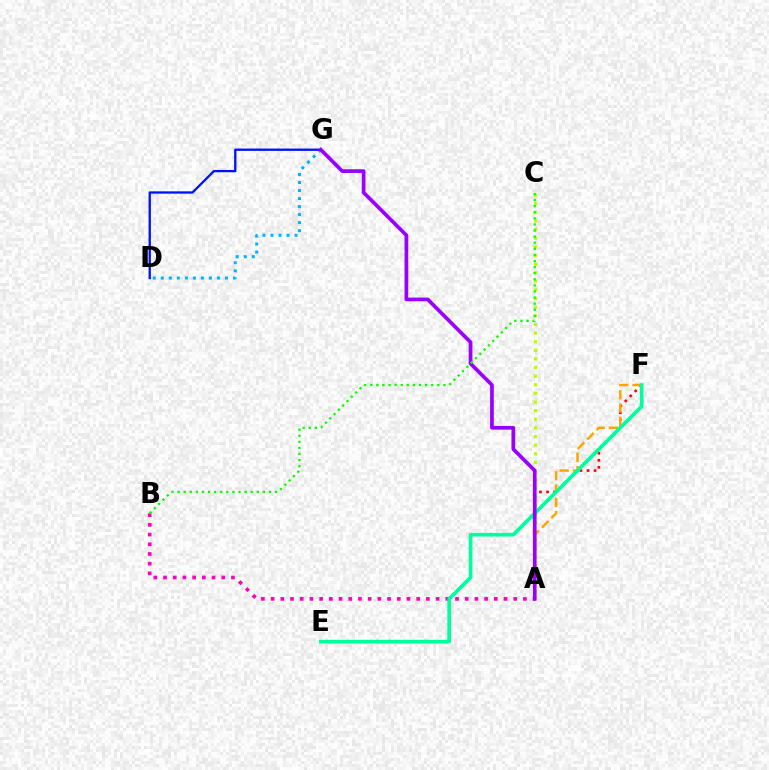{('A', 'C'): [{'color': '#b3ff00', 'line_style': 'dotted', 'thickness': 2.34}], ('D', 'G'): [{'color': '#00b5ff', 'line_style': 'dotted', 'thickness': 2.18}, {'color': '#0010ff', 'line_style': 'solid', 'thickness': 1.66}], ('A', 'B'): [{'color': '#ff00bd', 'line_style': 'dotted', 'thickness': 2.64}], ('A', 'F'): [{'color': '#ff0000', 'line_style': 'dotted', 'thickness': 1.92}, {'color': '#ffa500', 'line_style': 'dashed', 'thickness': 1.8}], ('E', 'F'): [{'color': '#00ff9d', 'line_style': 'solid', 'thickness': 2.64}], ('A', 'G'): [{'color': '#9b00ff', 'line_style': 'solid', 'thickness': 2.68}], ('B', 'C'): [{'color': '#08ff00', 'line_style': 'dotted', 'thickness': 1.66}]}